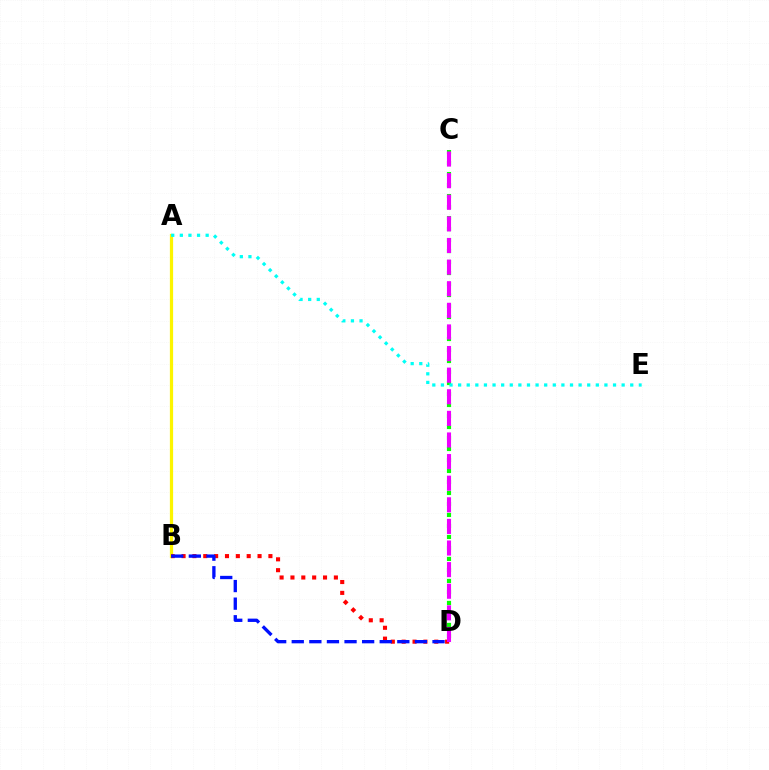{('C', 'D'): [{'color': '#08ff00', 'line_style': 'dotted', 'thickness': 2.99}, {'color': '#ee00ff', 'line_style': 'dashed', 'thickness': 2.94}], ('A', 'B'): [{'color': '#fcf500', 'line_style': 'solid', 'thickness': 2.32}], ('B', 'D'): [{'color': '#ff0000', 'line_style': 'dotted', 'thickness': 2.95}, {'color': '#0010ff', 'line_style': 'dashed', 'thickness': 2.39}], ('A', 'E'): [{'color': '#00fff6', 'line_style': 'dotted', 'thickness': 2.34}]}